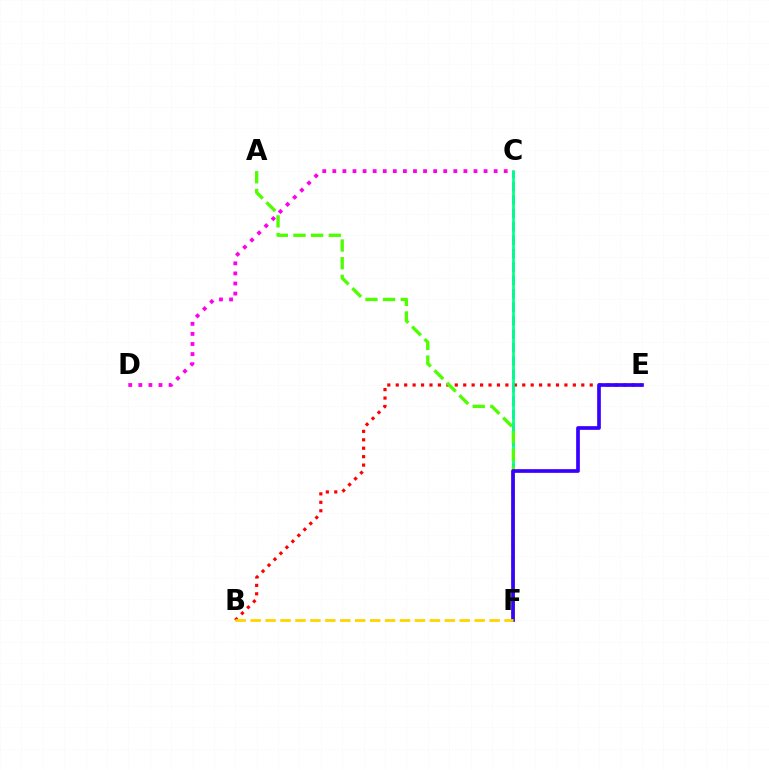{('C', 'D'): [{'color': '#ff00ed', 'line_style': 'dotted', 'thickness': 2.74}], ('C', 'F'): [{'color': '#009eff', 'line_style': 'dashed', 'thickness': 1.82}, {'color': '#00ff86', 'line_style': 'solid', 'thickness': 1.93}], ('B', 'E'): [{'color': '#ff0000', 'line_style': 'dotted', 'thickness': 2.29}], ('A', 'F'): [{'color': '#4fff00', 'line_style': 'dashed', 'thickness': 2.4}], ('E', 'F'): [{'color': '#3700ff', 'line_style': 'solid', 'thickness': 2.66}], ('B', 'F'): [{'color': '#ffd500', 'line_style': 'dashed', 'thickness': 2.03}]}